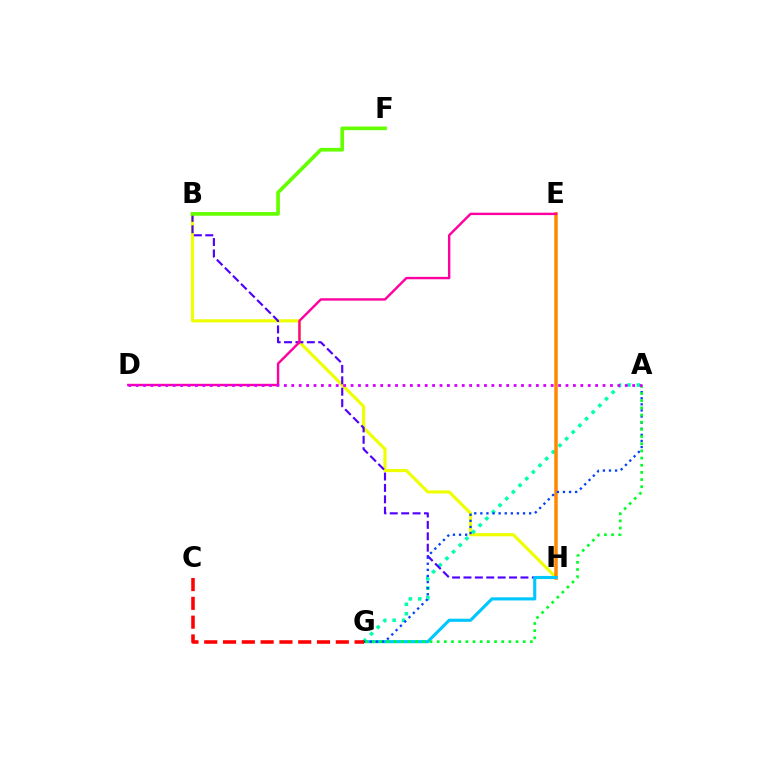{('B', 'H'): [{'color': '#eeff00', 'line_style': 'solid', 'thickness': 2.27}, {'color': '#4f00ff', 'line_style': 'dashed', 'thickness': 1.55}], ('A', 'G'): [{'color': '#00ffaf', 'line_style': 'dotted', 'thickness': 2.55}, {'color': '#003fff', 'line_style': 'dotted', 'thickness': 1.66}, {'color': '#00ff27', 'line_style': 'dotted', 'thickness': 1.95}], ('E', 'H'): [{'color': '#ff8800', 'line_style': 'solid', 'thickness': 2.52}], ('G', 'H'): [{'color': '#00c7ff', 'line_style': 'solid', 'thickness': 2.25}], ('D', 'E'): [{'color': '#ff00a0', 'line_style': 'solid', 'thickness': 1.73}], ('B', 'F'): [{'color': '#66ff00', 'line_style': 'solid', 'thickness': 2.65}], ('A', 'D'): [{'color': '#d600ff', 'line_style': 'dotted', 'thickness': 2.01}], ('C', 'G'): [{'color': '#ff0000', 'line_style': 'dashed', 'thickness': 2.55}]}